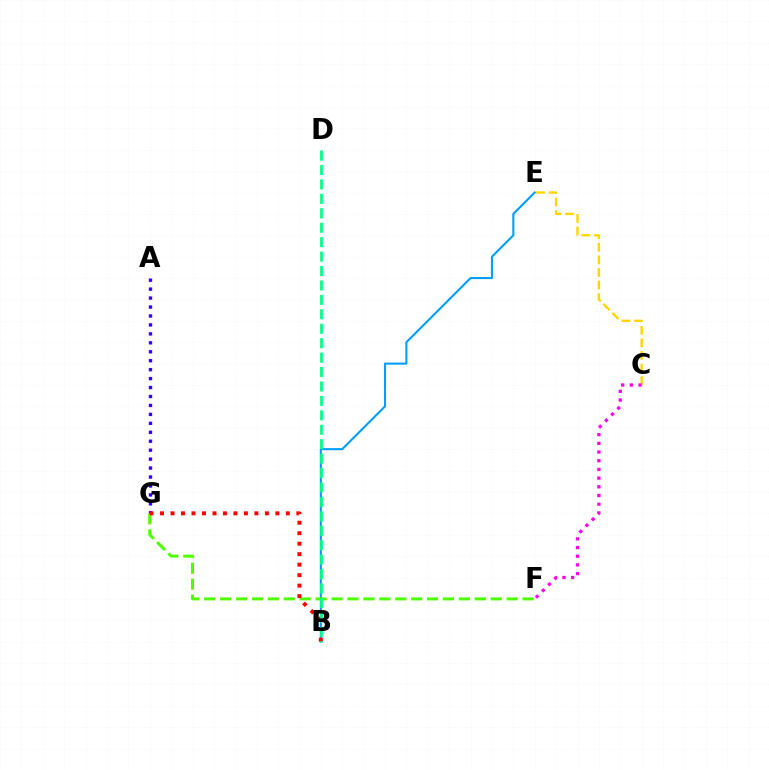{('C', 'E'): [{'color': '#ffd500', 'line_style': 'dashed', 'thickness': 1.71}], ('B', 'E'): [{'color': '#009eff', 'line_style': 'solid', 'thickness': 1.5}], ('A', 'G'): [{'color': '#3700ff', 'line_style': 'dotted', 'thickness': 2.43}], ('F', 'G'): [{'color': '#4fff00', 'line_style': 'dashed', 'thickness': 2.16}], ('B', 'G'): [{'color': '#ff0000', 'line_style': 'dotted', 'thickness': 2.85}], ('B', 'D'): [{'color': '#00ff86', 'line_style': 'dashed', 'thickness': 1.96}], ('C', 'F'): [{'color': '#ff00ed', 'line_style': 'dotted', 'thickness': 2.36}]}